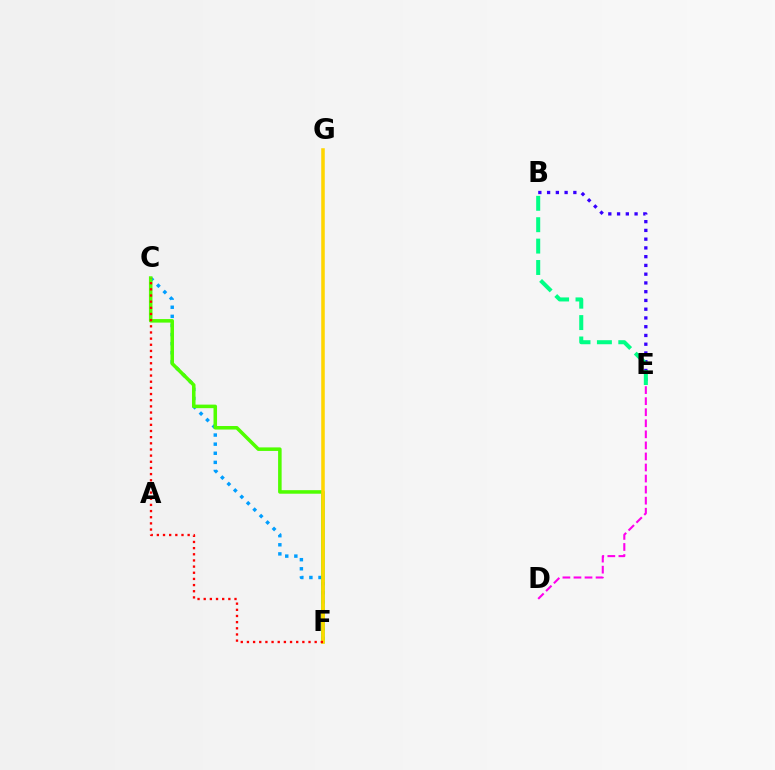{('C', 'F'): [{'color': '#009eff', 'line_style': 'dotted', 'thickness': 2.47}, {'color': '#4fff00', 'line_style': 'solid', 'thickness': 2.54}, {'color': '#ff0000', 'line_style': 'dotted', 'thickness': 1.67}], ('B', 'E'): [{'color': '#3700ff', 'line_style': 'dotted', 'thickness': 2.38}, {'color': '#00ff86', 'line_style': 'dashed', 'thickness': 2.91}], ('D', 'E'): [{'color': '#ff00ed', 'line_style': 'dashed', 'thickness': 1.5}], ('F', 'G'): [{'color': '#ffd500', 'line_style': 'solid', 'thickness': 2.56}]}